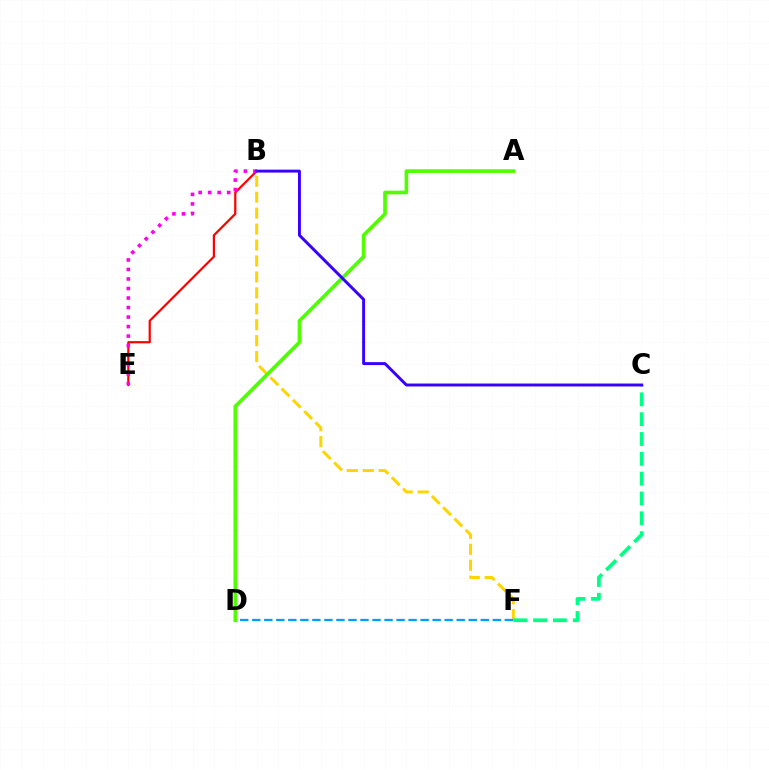{('B', 'F'): [{'color': '#ffd500', 'line_style': 'dashed', 'thickness': 2.17}], ('C', 'F'): [{'color': '#00ff86', 'line_style': 'dashed', 'thickness': 2.69}], ('D', 'F'): [{'color': '#009eff', 'line_style': 'dashed', 'thickness': 1.63}], ('B', 'E'): [{'color': '#ff0000', 'line_style': 'solid', 'thickness': 1.59}, {'color': '#ff00ed', 'line_style': 'dotted', 'thickness': 2.59}], ('A', 'D'): [{'color': '#4fff00', 'line_style': 'solid', 'thickness': 2.62}], ('B', 'C'): [{'color': '#3700ff', 'line_style': 'solid', 'thickness': 2.11}]}